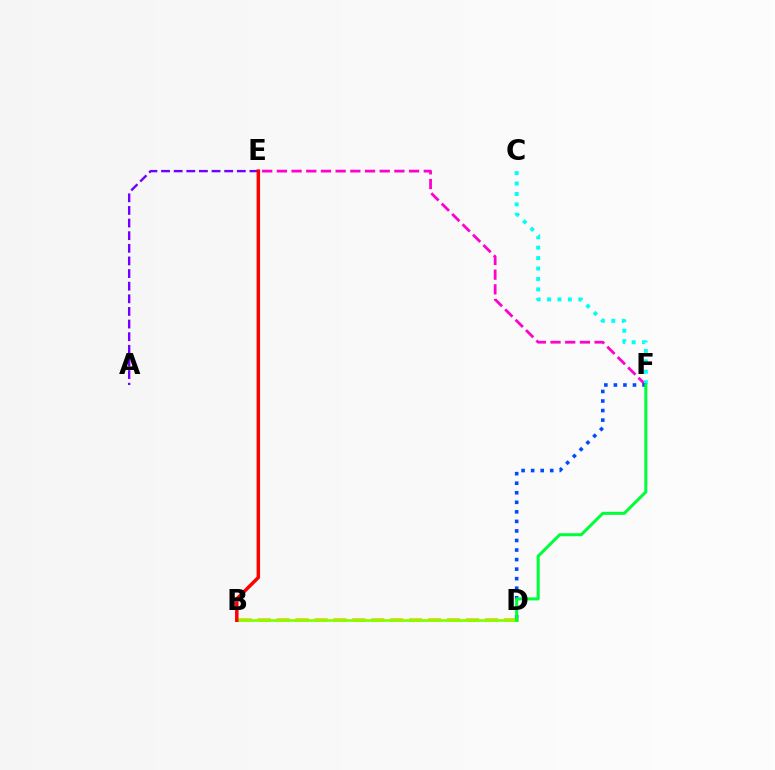{('B', 'D'): [{'color': '#ffbd00', 'line_style': 'dashed', 'thickness': 2.57}, {'color': '#84ff00', 'line_style': 'solid', 'thickness': 2.01}], ('E', 'F'): [{'color': '#ff00cf', 'line_style': 'dashed', 'thickness': 2.0}], ('C', 'F'): [{'color': '#00fff6', 'line_style': 'dotted', 'thickness': 2.84}], ('D', 'F'): [{'color': '#004bff', 'line_style': 'dotted', 'thickness': 2.59}, {'color': '#00ff39', 'line_style': 'solid', 'thickness': 2.18}], ('A', 'E'): [{'color': '#7200ff', 'line_style': 'dashed', 'thickness': 1.72}], ('B', 'E'): [{'color': '#ff0000', 'line_style': 'solid', 'thickness': 2.5}]}